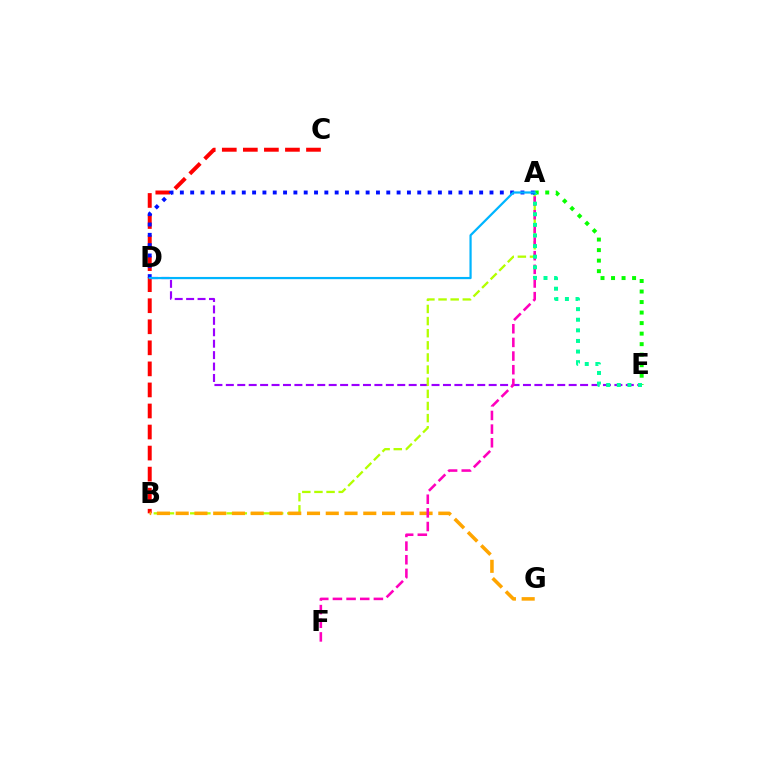{('A', 'E'): [{'color': '#08ff00', 'line_style': 'dotted', 'thickness': 2.86}, {'color': '#00ff9d', 'line_style': 'dotted', 'thickness': 2.88}], ('B', 'C'): [{'color': '#ff0000', 'line_style': 'dashed', 'thickness': 2.86}], ('D', 'E'): [{'color': '#9b00ff', 'line_style': 'dashed', 'thickness': 1.55}], ('A', 'B'): [{'color': '#b3ff00', 'line_style': 'dashed', 'thickness': 1.65}], ('B', 'G'): [{'color': '#ffa500', 'line_style': 'dashed', 'thickness': 2.55}], ('A', 'F'): [{'color': '#ff00bd', 'line_style': 'dashed', 'thickness': 1.85}], ('A', 'D'): [{'color': '#0010ff', 'line_style': 'dotted', 'thickness': 2.8}, {'color': '#00b5ff', 'line_style': 'solid', 'thickness': 1.6}]}